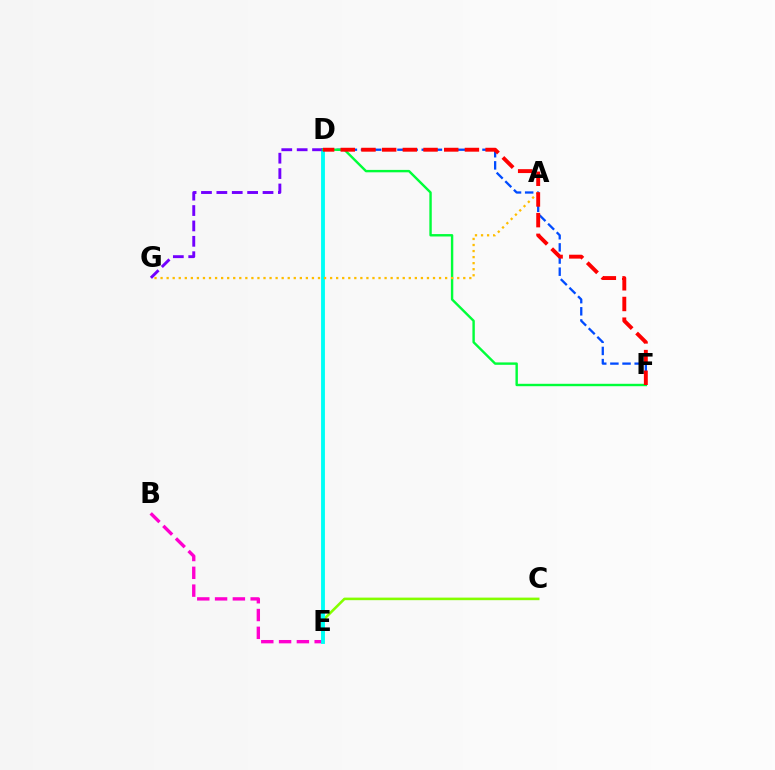{('C', 'E'): [{'color': '#84ff00', 'line_style': 'solid', 'thickness': 1.86}], ('B', 'E'): [{'color': '#ff00cf', 'line_style': 'dashed', 'thickness': 2.42}], ('D', 'E'): [{'color': '#00fff6', 'line_style': 'solid', 'thickness': 2.79}], ('D', 'F'): [{'color': '#004bff', 'line_style': 'dashed', 'thickness': 1.65}, {'color': '#00ff39', 'line_style': 'solid', 'thickness': 1.73}, {'color': '#ff0000', 'line_style': 'dashed', 'thickness': 2.81}], ('D', 'G'): [{'color': '#7200ff', 'line_style': 'dashed', 'thickness': 2.09}], ('A', 'G'): [{'color': '#ffbd00', 'line_style': 'dotted', 'thickness': 1.64}]}